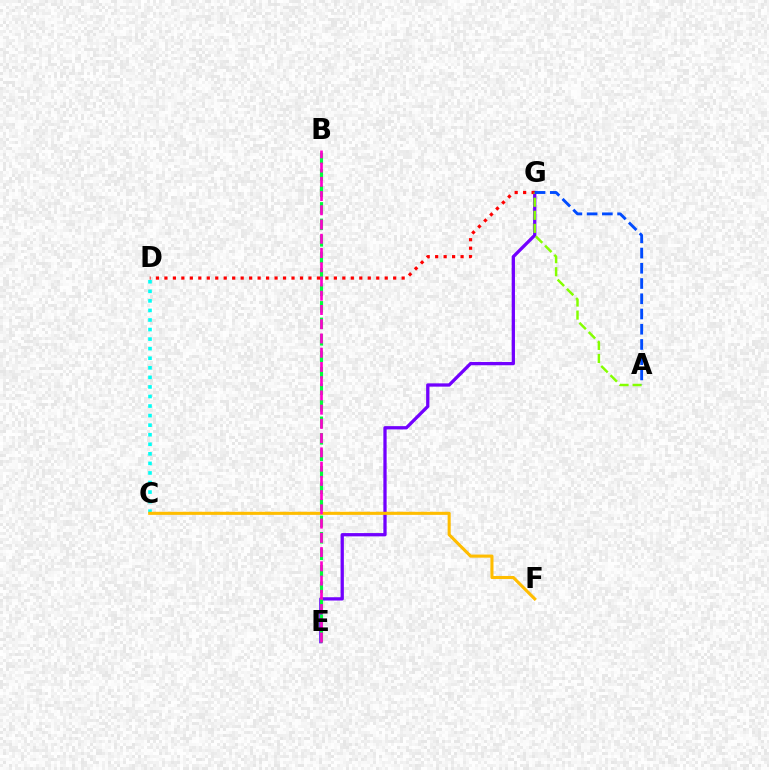{('C', 'D'): [{'color': '#00fff6', 'line_style': 'dotted', 'thickness': 2.6}], ('E', 'G'): [{'color': '#7200ff', 'line_style': 'solid', 'thickness': 2.36}], ('B', 'E'): [{'color': '#00ff39', 'line_style': 'dashed', 'thickness': 2.24}, {'color': '#ff00cf', 'line_style': 'dashed', 'thickness': 1.93}], ('C', 'F'): [{'color': '#ffbd00', 'line_style': 'solid', 'thickness': 2.22}], ('D', 'G'): [{'color': '#ff0000', 'line_style': 'dotted', 'thickness': 2.3}], ('A', 'G'): [{'color': '#84ff00', 'line_style': 'dashed', 'thickness': 1.77}, {'color': '#004bff', 'line_style': 'dashed', 'thickness': 2.07}]}